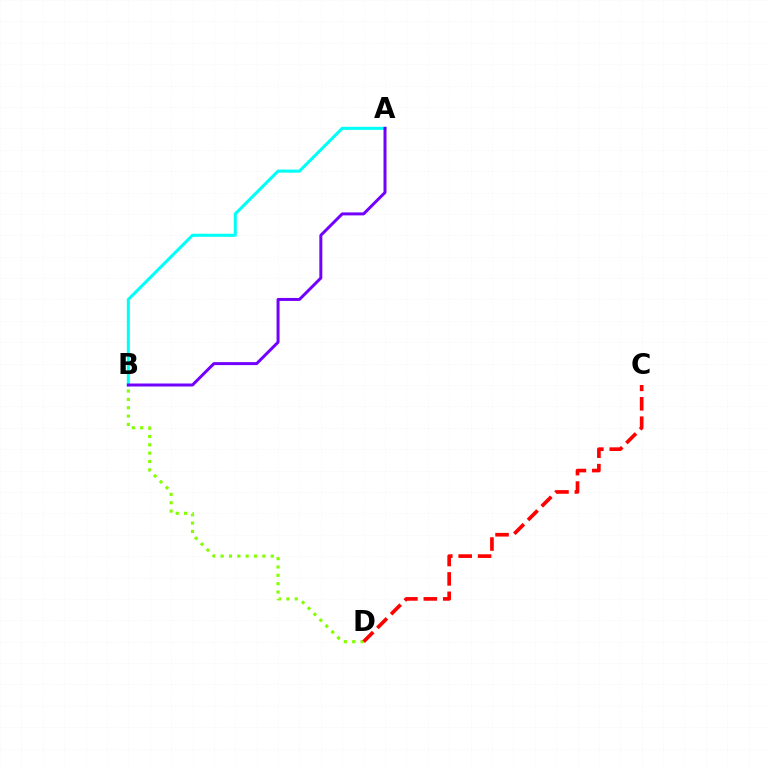{('A', 'B'): [{'color': '#00fff6', 'line_style': 'solid', 'thickness': 2.2}, {'color': '#7200ff', 'line_style': 'solid', 'thickness': 2.15}], ('B', 'D'): [{'color': '#84ff00', 'line_style': 'dotted', 'thickness': 2.27}], ('C', 'D'): [{'color': '#ff0000', 'line_style': 'dashed', 'thickness': 2.64}]}